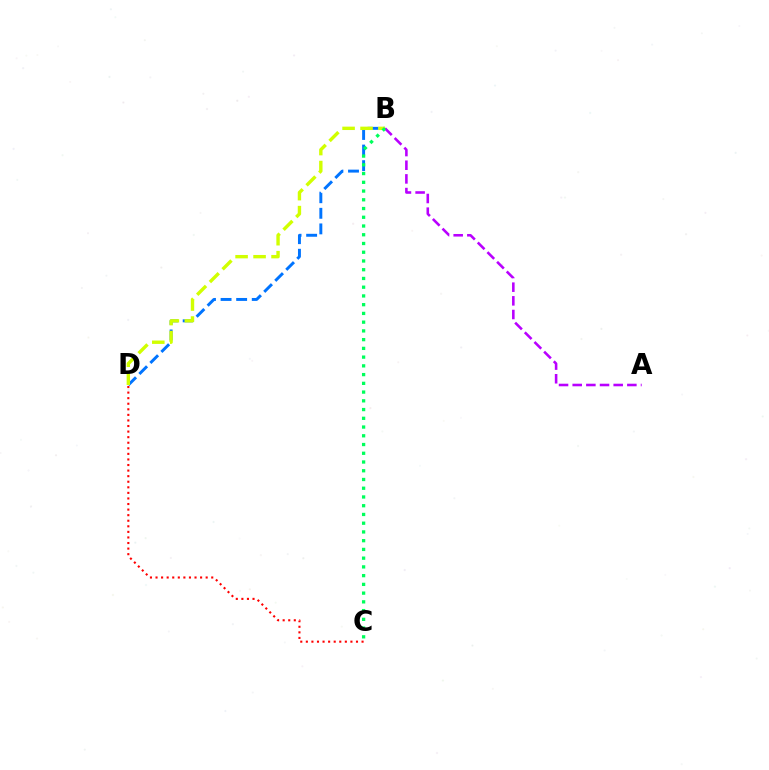{('B', 'D'): [{'color': '#0074ff', 'line_style': 'dashed', 'thickness': 2.12}, {'color': '#d1ff00', 'line_style': 'dashed', 'thickness': 2.44}], ('A', 'B'): [{'color': '#b900ff', 'line_style': 'dashed', 'thickness': 1.86}], ('B', 'C'): [{'color': '#00ff5c', 'line_style': 'dotted', 'thickness': 2.37}], ('C', 'D'): [{'color': '#ff0000', 'line_style': 'dotted', 'thickness': 1.51}]}